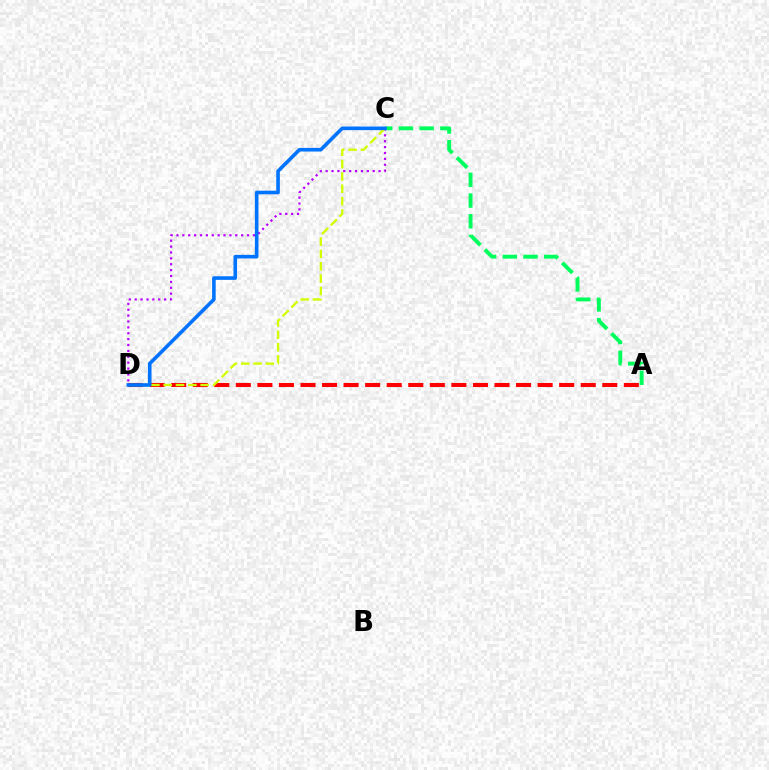{('A', 'C'): [{'color': '#00ff5c', 'line_style': 'dashed', 'thickness': 2.81}], ('C', 'D'): [{'color': '#b900ff', 'line_style': 'dotted', 'thickness': 1.6}, {'color': '#d1ff00', 'line_style': 'dashed', 'thickness': 1.68}, {'color': '#0074ff', 'line_style': 'solid', 'thickness': 2.6}], ('A', 'D'): [{'color': '#ff0000', 'line_style': 'dashed', 'thickness': 2.93}]}